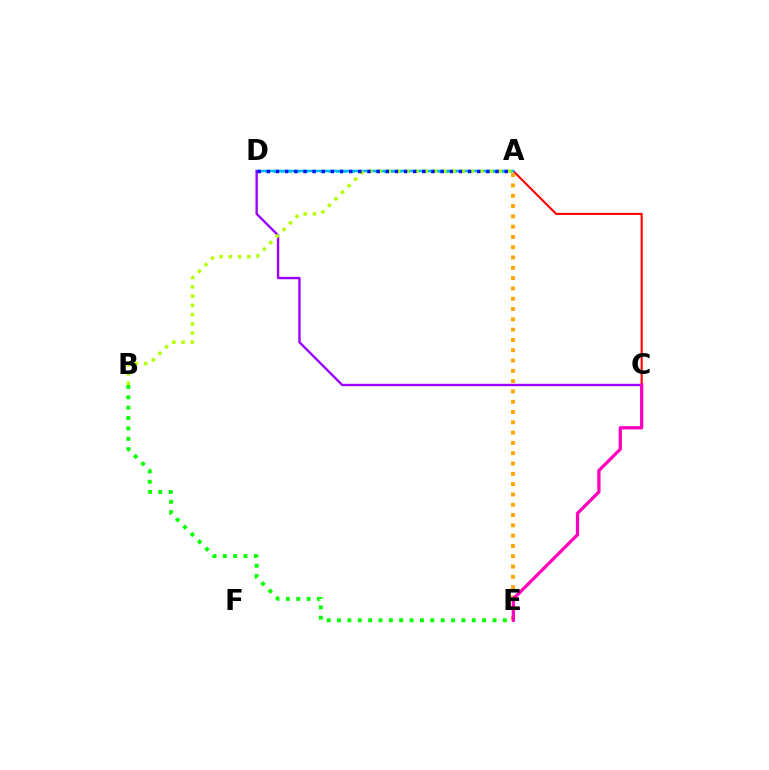{('A', 'D'): [{'color': '#00ff9d', 'line_style': 'dotted', 'thickness': 2.13}, {'color': '#00b5ff', 'line_style': 'solid', 'thickness': 1.79}, {'color': '#0010ff', 'line_style': 'dotted', 'thickness': 2.48}], ('A', 'C'): [{'color': '#ff0000', 'line_style': 'solid', 'thickness': 1.51}], ('B', 'E'): [{'color': '#08ff00', 'line_style': 'dotted', 'thickness': 2.82}], ('C', 'D'): [{'color': '#9b00ff', 'line_style': 'solid', 'thickness': 1.72}], ('A', 'E'): [{'color': '#ffa500', 'line_style': 'dotted', 'thickness': 2.8}], ('A', 'B'): [{'color': '#b3ff00', 'line_style': 'dotted', 'thickness': 2.51}], ('C', 'E'): [{'color': '#ff00bd', 'line_style': 'solid', 'thickness': 2.35}]}